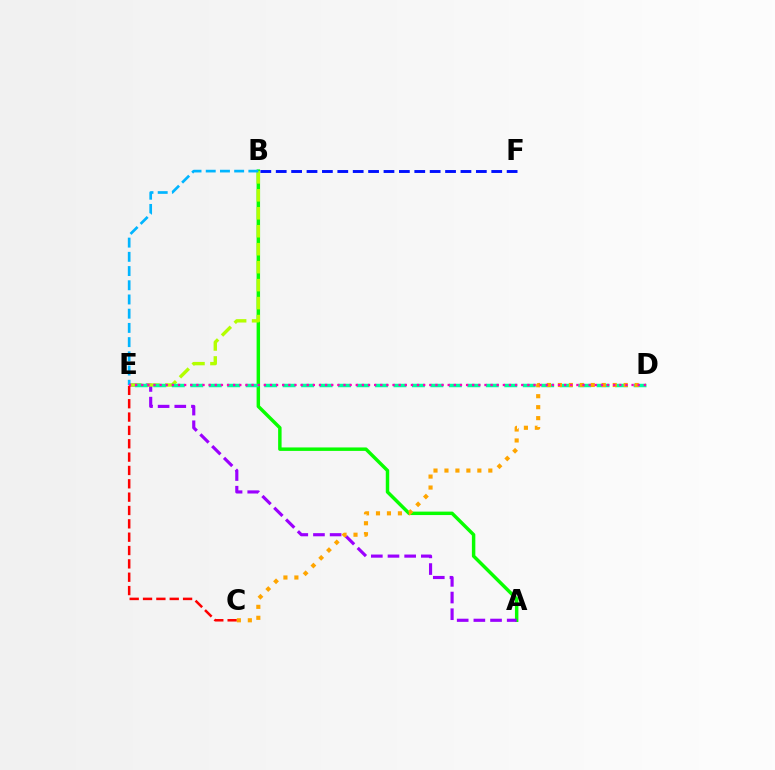{('A', 'B'): [{'color': '#08ff00', 'line_style': 'solid', 'thickness': 2.49}], ('A', 'E'): [{'color': '#9b00ff', 'line_style': 'dashed', 'thickness': 2.26}], ('B', 'E'): [{'color': '#b3ff00', 'line_style': 'dashed', 'thickness': 2.44}, {'color': '#00b5ff', 'line_style': 'dashed', 'thickness': 1.93}], ('D', 'E'): [{'color': '#00ff9d', 'line_style': 'dashed', 'thickness': 2.51}, {'color': '#ff00bd', 'line_style': 'dotted', 'thickness': 1.67}], ('B', 'F'): [{'color': '#0010ff', 'line_style': 'dashed', 'thickness': 2.09}], ('C', 'E'): [{'color': '#ff0000', 'line_style': 'dashed', 'thickness': 1.81}], ('C', 'D'): [{'color': '#ffa500', 'line_style': 'dotted', 'thickness': 2.98}]}